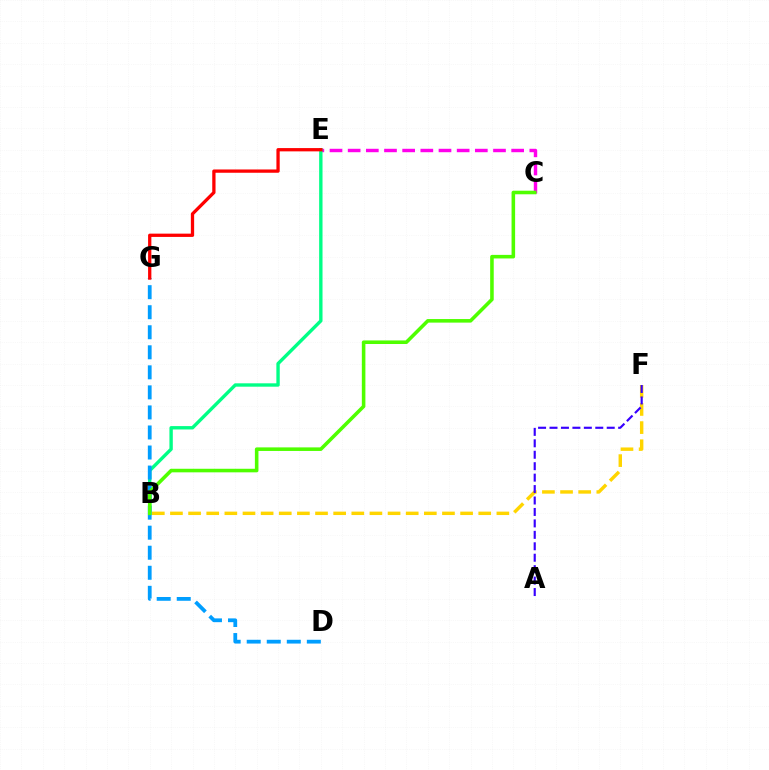{('C', 'E'): [{'color': '#ff00ed', 'line_style': 'dashed', 'thickness': 2.47}], ('B', 'F'): [{'color': '#ffd500', 'line_style': 'dashed', 'thickness': 2.46}], ('B', 'E'): [{'color': '#00ff86', 'line_style': 'solid', 'thickness': 2.43}], ('D', 'G'): [{'color': '#009eff', 'line_style': 'dashed', 'thickness': 2.72}], ('B', 'C'): [{'color': '#4fff00', 'line_style': 'solid', 'thickness': 2.57}], ('A', 'F'): [{'color': '#3700ff', 'line_style': 'dashed', 'thickness': 1.55}], ('E', 'G'): [{'color': '#ff0000', 'line_style': 'solid', 'thickness': 2.36}]}